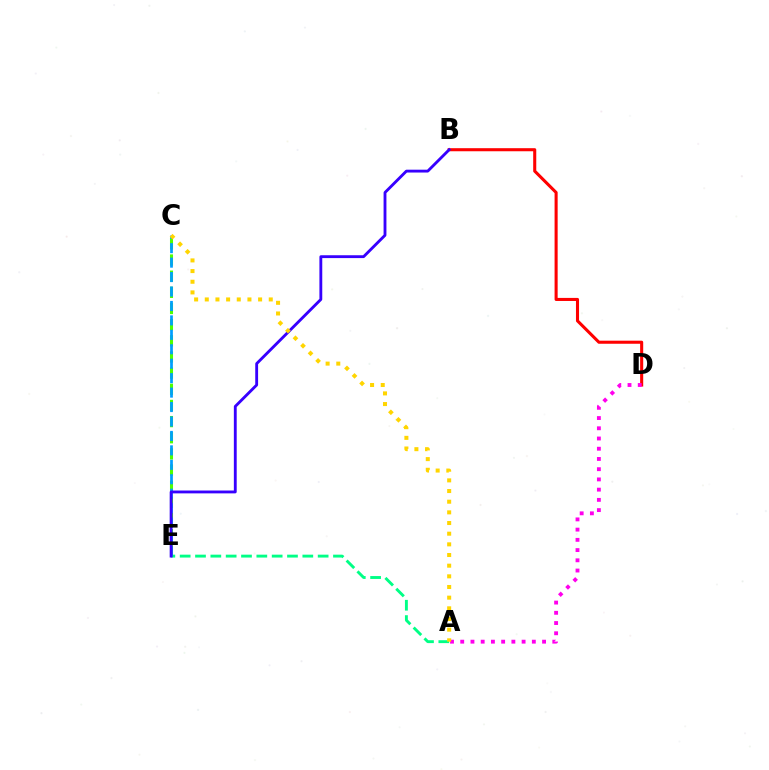{('B', 'D'): [{'color': '#ff0000', 'line_style': 'solid', 'thickness': 2.21}], ('A', 'E'): [{'color': '#00ff86', 'line_style': 'dashed', 'thickness': 2.08}], ('A', 'D'): [{'color': '#ff00ed', 'line_style': 'dotted', 'thickness': 2.78}], ('C', 'E'): [{'color': '#4fff00', 'line_style': 'dashed', 'thickness': 2.2}, {'color': '#009eff', 'line_style': 'dashed', 'thickness': 1.96}], ('B', 'E'): [{'color': '#3700ff', 'line_style': 'solid', 'thickness': 2.05}], ('A', 'C'): [{'color': '#ffd500', 'line_style': 'dotted', 'thickness': 2.9}]}